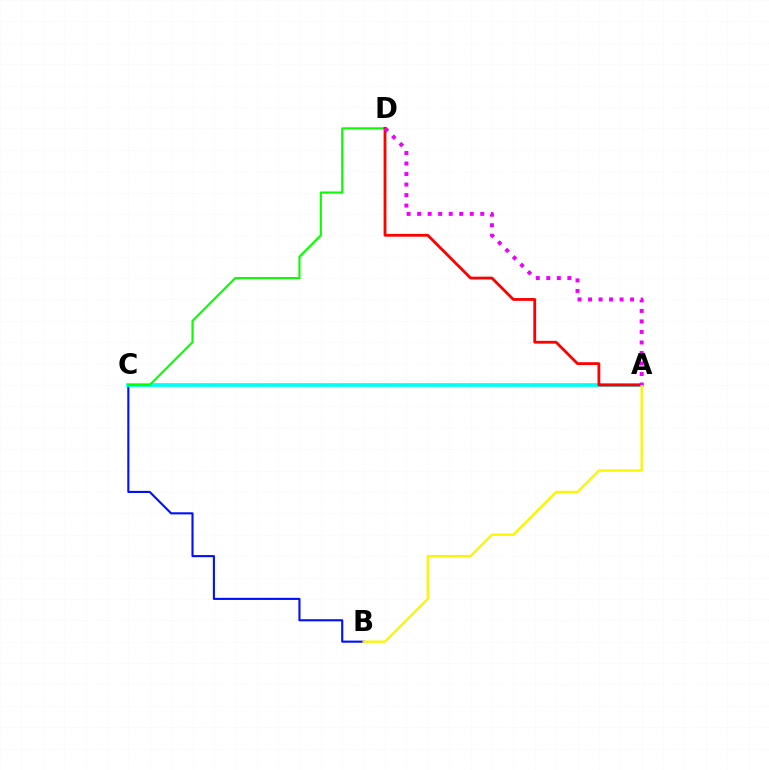{('B', 'C'): [{'color': '#0010ff', 'line_style': 'solid', 'thickness': 1.52}], ('A', 'C'): [{'color': '#00fff6', 'line_style': 'solid', 'thickness': 2.68}], ('C', 'D'): [{'color': '#08ff00', 'line_style': 'solid', 'thickness': 1.53}], ('A', 'D'): [{'color': '#ff0000', 'line_style': 'solid', 'thickness': 2.02}, {'color': '#ee00ff', 'line_style': 'dotted', 'thickness': 2.86}], ('A', 'B'): [{'color': '#fcf500', 'line_style': 'solid', 'thickness': 1.65}]}